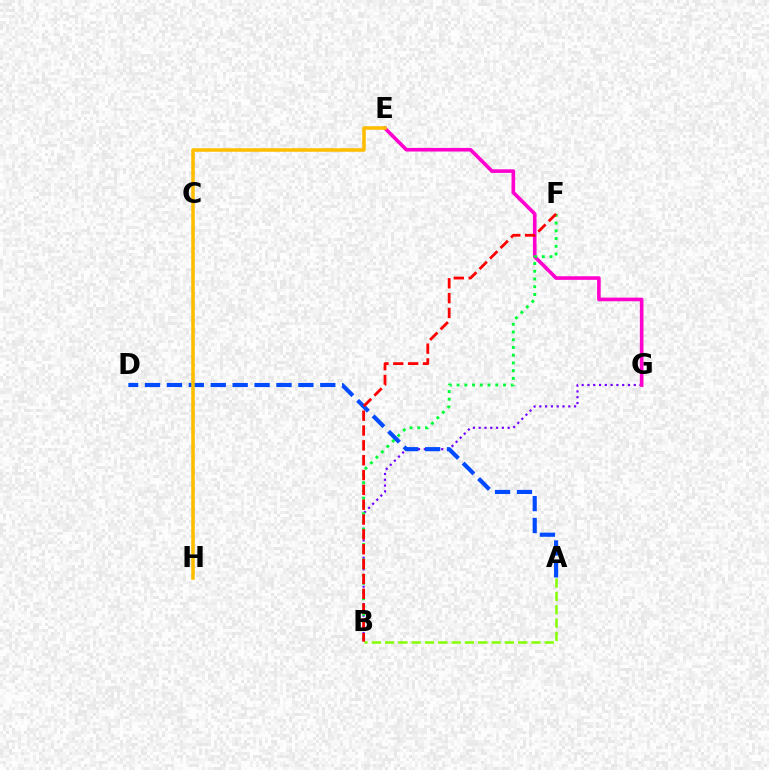{('B', 'G'): [{'color': '#7200ff', 'line_style': 'dotted', 'thickness': 1.57}], ('A', 'B'): [{'color': '#84ff00', 'line_style': 'dashed', 'thickness': 1.81}], ('C', 'H'): [{'color': '#00fff6', 'line_style': 'dashed', 'thickness': 1.56}], ('E', 'G'): [{'color': '#ff00cf', 'line_style': 'solid', 'thickness': 2.61}], ('A', 'D'): [{'color': '#004bff', 'line_style': 'dashed', 'thickness': 2.98}], ('B', 'F'): [{'color': '#00ff39', 'line_style': 'dotted', 'thickness': 2.1}, {'color': '#ff0000', 'line_style': 'dashed', 'thickness': 2.02}], ('E', 'H'): [{'color': '#ffbd00', 'line_style': 'solid', 'thickness': 2.55}]}